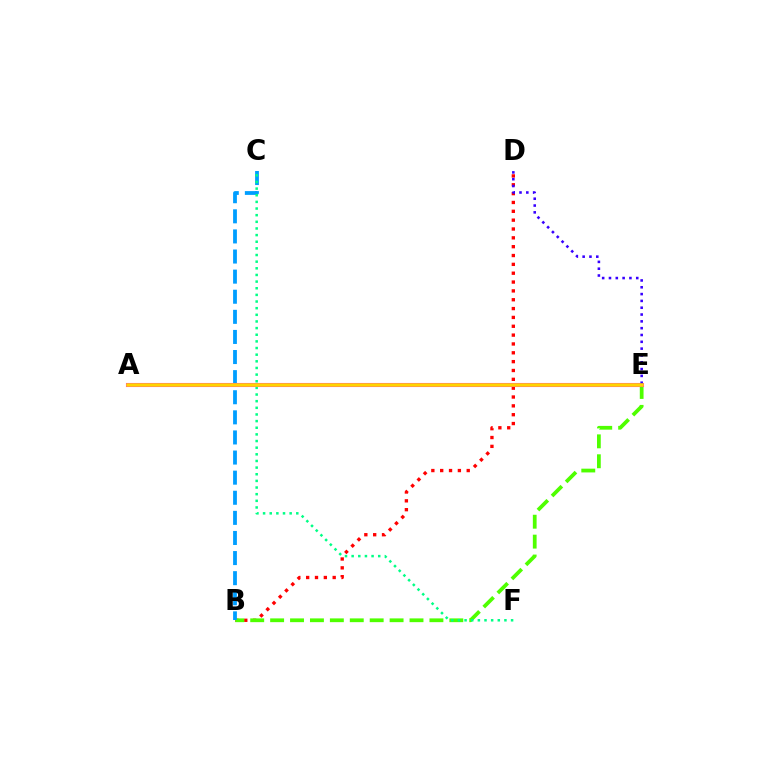{('B', 'D'): [{'color': '#ff0000', 'line_style': 'dotted', 'thickness': 2.4}], ('B', 'E'): [{'color': '#4fff00', 'line_style': 'dashed', 'thickness': 2.7}], ('B', 'C'): [{'color': '#009eff', 'line_style': 'dashed', 'thickness': 2.73}], ('A', 'E'): [{'color': '#ff00ed', 'line_style': 'solid', 'thickness': 2.93}, {'color': '#ffd500', 'line_style': 'solid', 'thickness': 2.55}], ('D', 'E'): [{'color': '#3700ff', 'line_style': 'dotted', 'thickness': 1.85}], ('C', 'F'): [{'color': '#00ff86', 'line_style': 'dotted', 'thickness': 1.8}]}